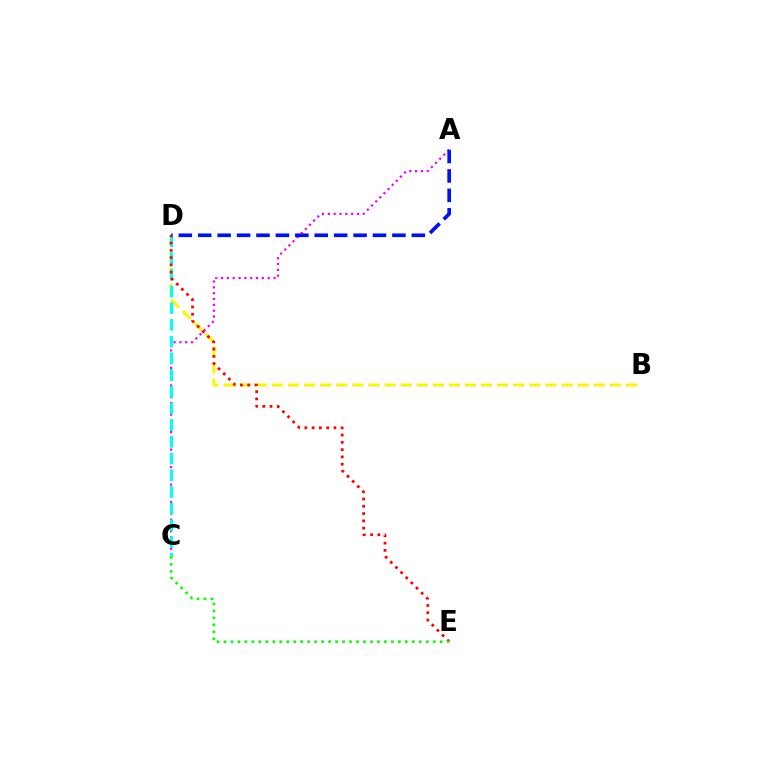{('A', 'C'): [{'color': '#ee00ff', 'line_style': 'dotted', 'thickness': 1.58}], ('B', 'D'): [{'color': '#fcf500', 'line_style': 'dashed', 'thickness': 2.19}], ('C', 'D'): [{'color': '#00fff6', 'line_style': 'dashed', 'thickness': 2.27}], ('A', 'D'): [{'color': '#0010ff', 'line_style': 'dashed', 'thickness': 2.64}], ('D', 'E'): [{'color': '#ff0000', 'line_style': 'dotted', 'thickness': 1.98}], ('C', 'E'): [{'color': '#08ff00', 'line_style': 'dotted', 'thickness': 1.9}]}